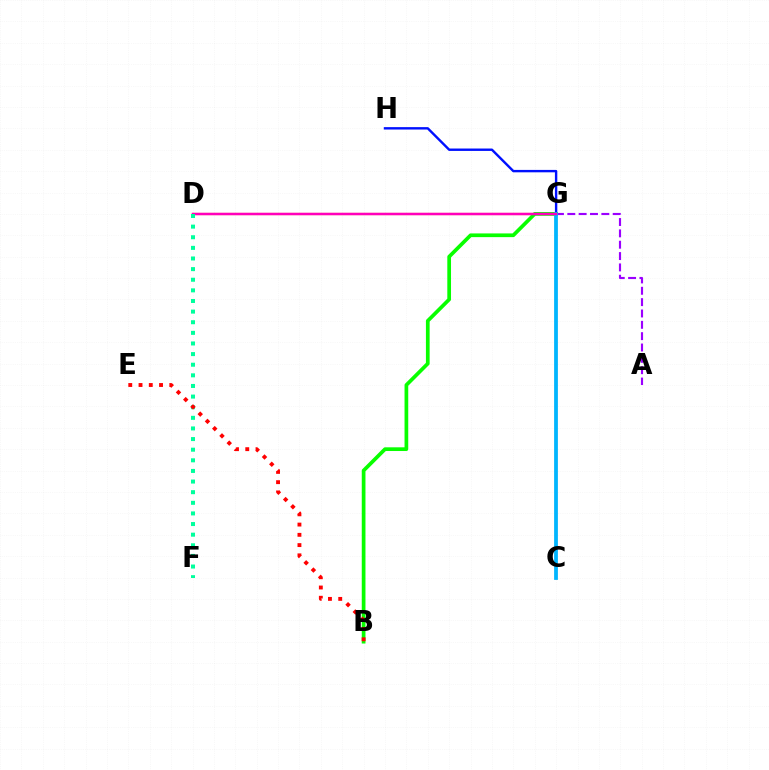{('D', 'G'): [{'color': '#ffa500', 'line_style': 'solid', 'thickness': 1.57}, {'color': '#ff00bd', 'line_style': 'solid', 'thickness': 1.79}], ('C', 'G'): [{'color': '#b3ff00', 'line_style': 'solid', 'thickness': 1.54}, {'color': '#00b5ff', 'line_style': 'solid', 'thickness': 2.71}], ('G', 'H'): [{'color': '#0010ff', 'line_style': 'solid', 'thickness': 1.73}], ('A', 'G'): [{'color': '#9b00ff', 'line_style': 'dashed', 'thickness': 1.54}], ('B', 'G'): [{'color': '#08ff00', 'line_style': 'solid', 'thickness': 2.67}], ('D', 'F'): [{'color': '#00ff9d', 'line_style': 'dotted', 'thickness': 2.89}], ('B', 'E'): [{'color': '#ff0000', 'line_style': 'dotted', 'thickness': 2.79}]}